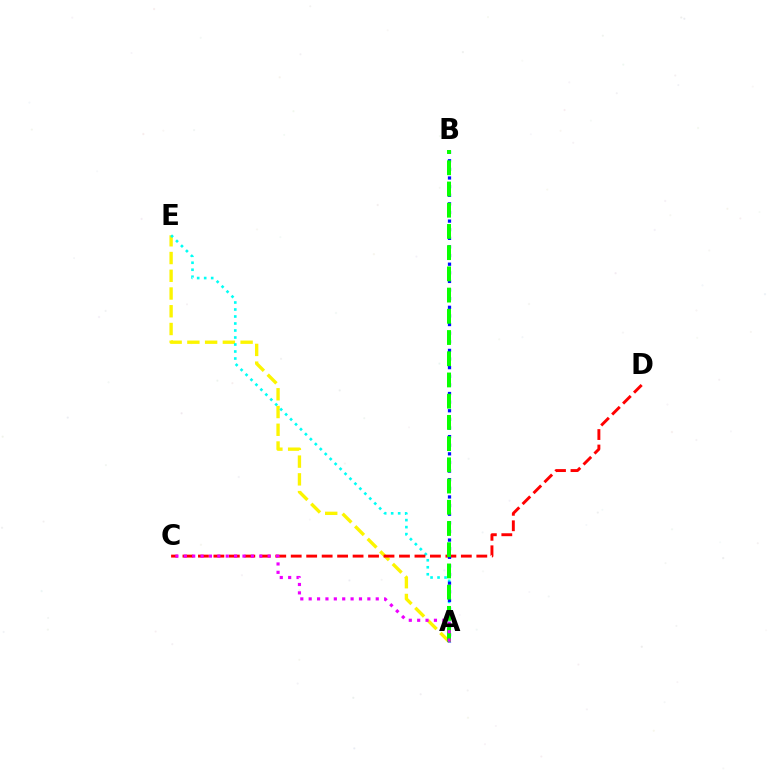{('A', 'E'): [{'color': '#fcf500', 'line_style': 'dashed', 'thickness': 2.41}, {'color': '#00fff6', 'line_style': 'dotted', 'thickness': 1.9}], ('C', 'D'): [{'color': '#ff0000', 'line_style': 'dashed', 'thickness': 2.1}], ('A', 'B'): [{'color': '#0010ff', 'line_style': 'dotted', 'thickness': 2.34}, {'color': '#08ff00', 'line_style': 'dashed', 'thickness': 2.88}], ('A', 'C'): [{'color': '#ee00ff', 'line_style': 'dotted', 'thickness': 2.28}]}